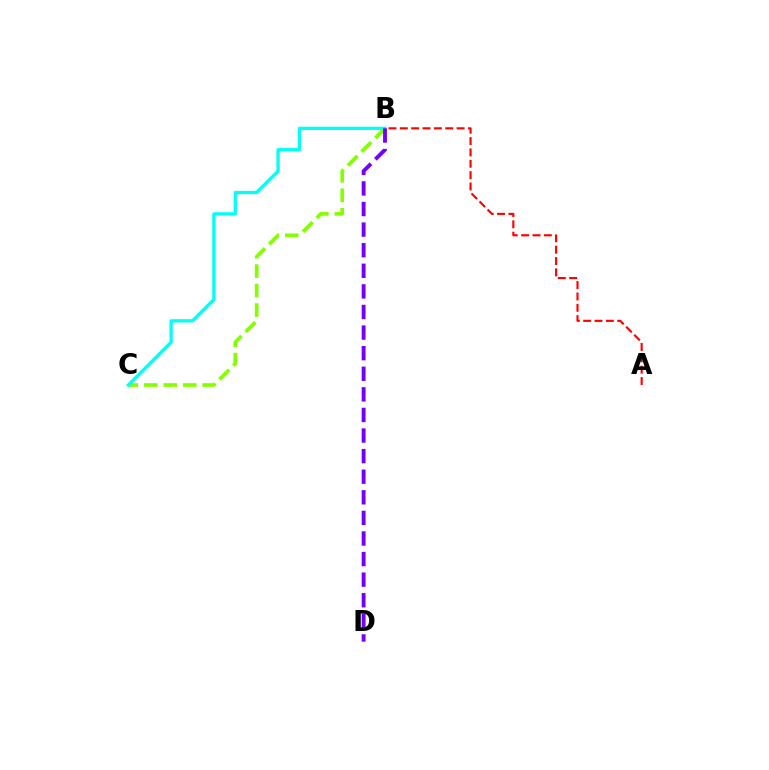{('B', 'C'): [{'color': '#84ff00', 'line_style': 'dashed', 'thickness': 2.65}, {'color': '#00fff6', 'line_style': 'solid', 'thickness': 2.35}], ('A', 'B'): [{'color': '#ff0000', 'line_style': 'dashed', 'thickness': 1.54}], ('B', 'D'): [{'color': '#7200ff', 'line_style': 'dashed', 'thickness': 2.8}]}